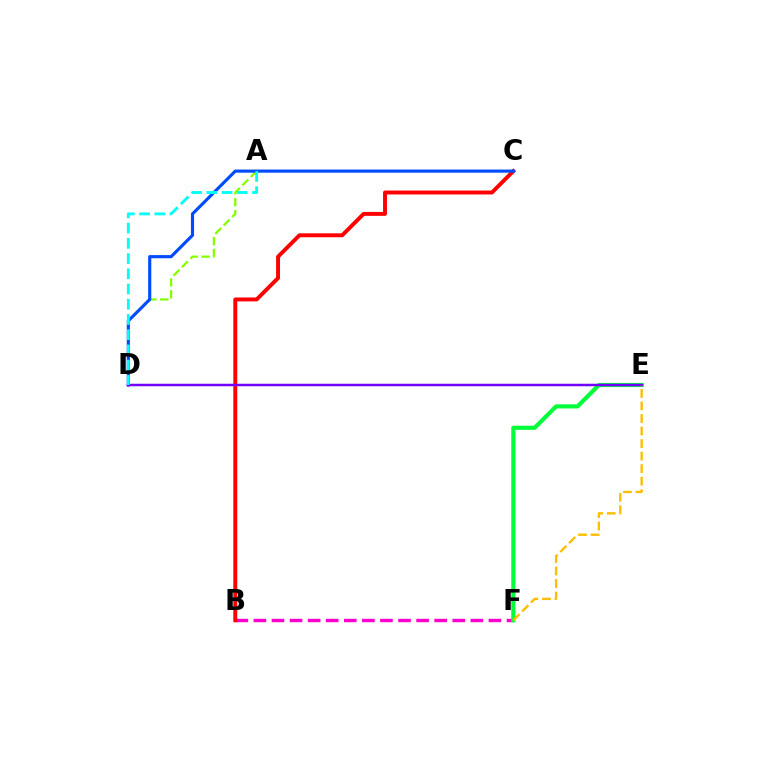{('A', 'D'): [{'color': '#84ff00', 'line_style': 'dashed', 'thickness': 1.62}, {'color': '#00fff6', 'line_style': 'dashed', 'thickness': 2.07}], ('B', 'F'): [{'color': '#ff00cf', 'line_style': 'dashed', 'thickness': 2.46}], ('B', 'C'): [{'color': '#ff0000', 'line_style': 'solid', 'thickness': 2.83}], ('E', 'F'): [{'color': '#00ff39', 'line_style': 'solid', 'thickness': 2.97}, {'color': '#ffbd00', 'line_style': 'dashed', 'thickness': 1.7}], ('C', 'D'): [{'color': '#004bff', 'line_style': 'solid', 'thickness': 2.26}], ('D', 'E'): [{'color': '#7200ff', 'line_style': 'solid', 'thickness': 1.79}]}